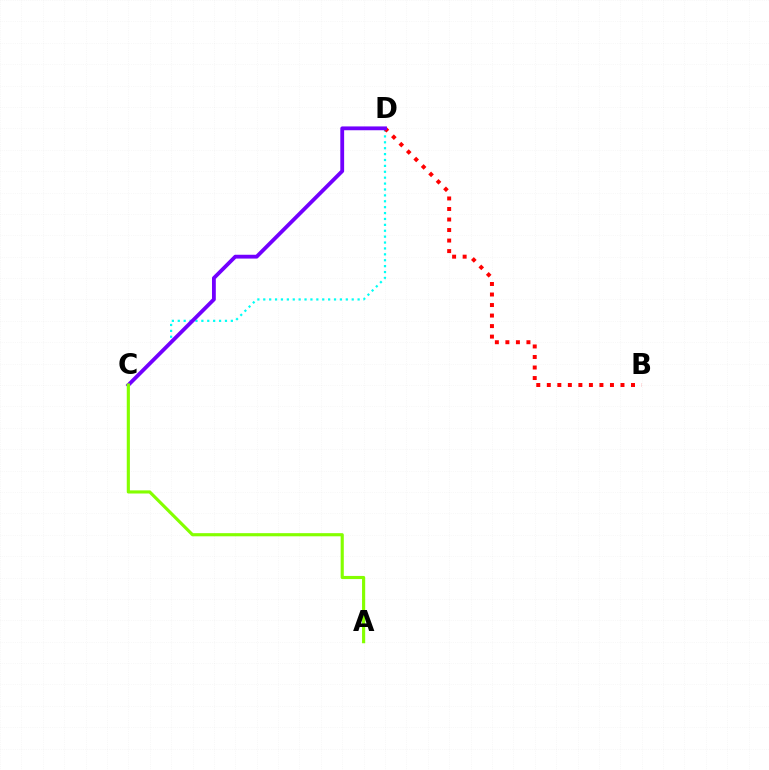{('C', 'D'): [{'color': '#00fff6', 'line_style': 'dotted', 'thickness': 1.6}, {'color': '#7200ff', 'line_style': 'solid', 'thickness': 2.75}], ('B', 'D'): [{'color': '#ff0000', 'line_style': 'dotted', 'thickness': 2.86}], ('A', 'C'): [{'color': '#84ff00', 'line_style': 'solid', 'thickness': 2.26}]}